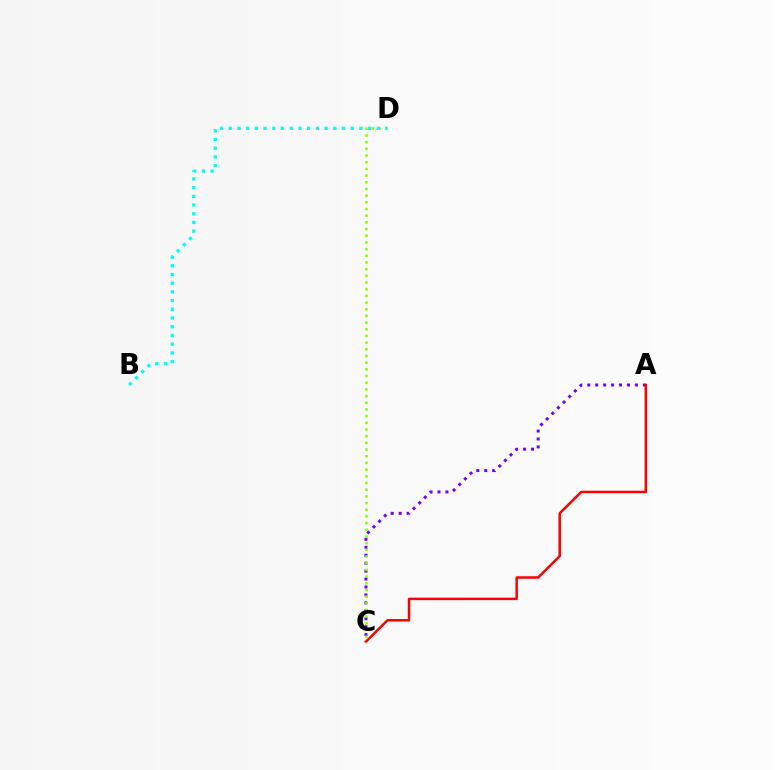{('A', 'C'): [{'color': '#7200ff', 'line_style': 'dotted', 'thickness': 2.16}, {'color': '#ff0000', 'line_style': 'solid', 'thickness': 1.8}], ('C', 'D'): [{'color': '#84ff00', 'line_style': 'dotted', 'thickness': 1.82}], ('B', 'D'): [{'color': '#00fff6', 'line_style': 'dotted', 'thickness': 2.37}]}